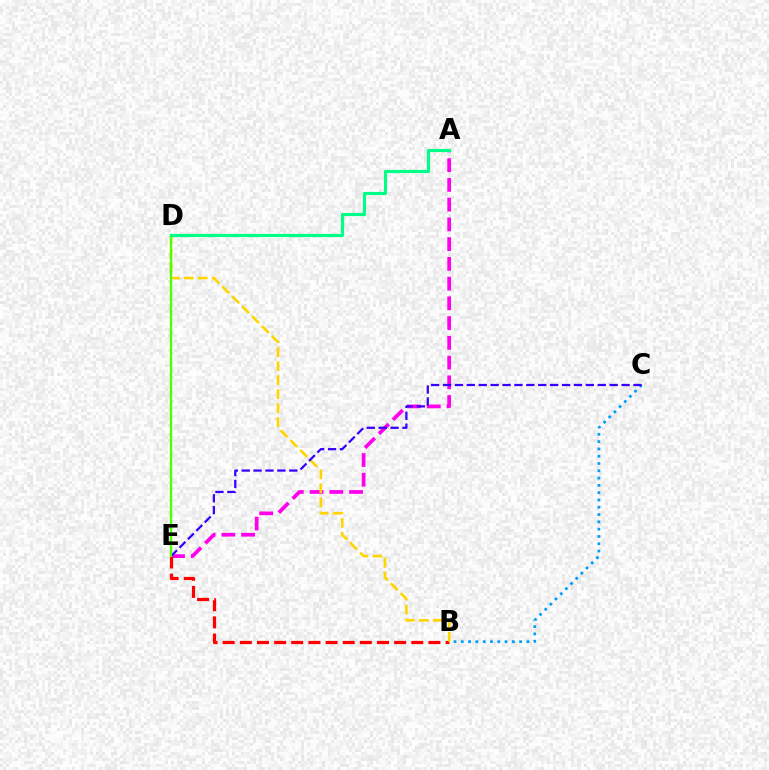{('A', 'E'): [{'color': '#ff00ed', 'line_style': 'dashed', 'thickness': 2.68}], ('B', 'E'): [{'color': '#ff0000', 'line_style': 'dashed', 'thickness': 2.33}], ('B', 'C'): [{'color': '#009eff', 'line_style': 'dotted', 'thickness': 1.98}], ('B', 'D'): [{'color': '#ffd500', 'line_style': 'dashed', 'thickness': 1.9}], ('C', 'E'): [{'color': '#3700ff', 'line_style': 'dashed', 'thickness': 1.62}], ('D', 'E'): [{'color': '#4fff00', 'line_style': 'solid', 'thickness': 1.68}], ('A', 'D'): [{'color': '#00ff86', 'line_style': 'solid', 'thickness': 2.27}]}